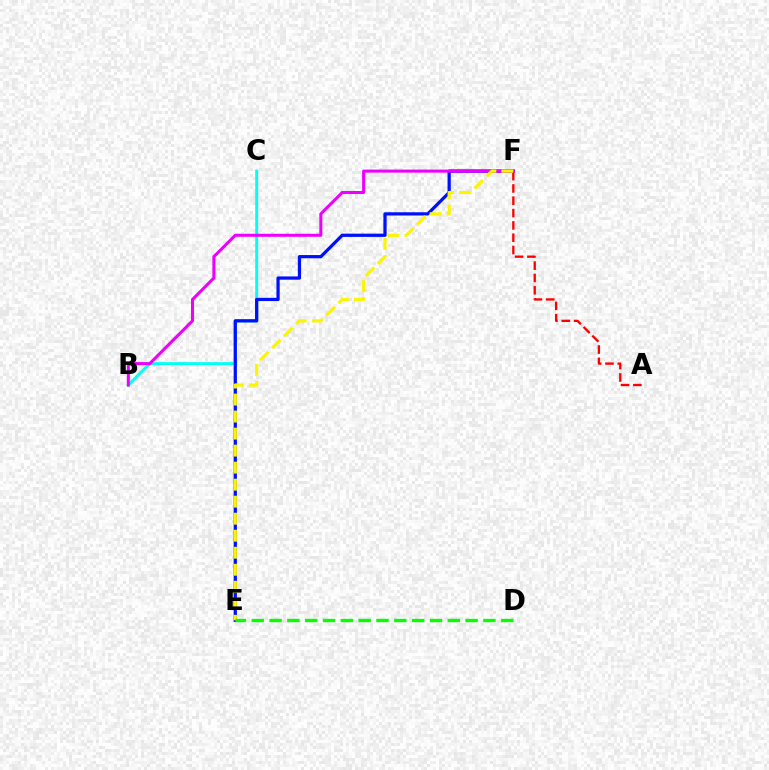{('B', 'C'): [{'color': '#00fff6', 'line_style': 'solid', 'thickness': 2.11}], ('E', 'F'): [{'color': '#0010ff', 'line_style': 'solid', 'thickness': 2.34}, {'color': '#fcf500', 'line_style': 'dashed', 'thickness': 2.31}], ('B', 'F'): [{'color': '#ee00ff', 'line_style': 'solid', 'thickness': 2.19}], ('A', 'F'): [{'color': '#ff0000', 'line_style': 'dashed', 'thickness': 1.67}], ('D', 'E'): [{'color': '#08ff00', 'line_style': 'dashed', 'thickness': 2.42}]}